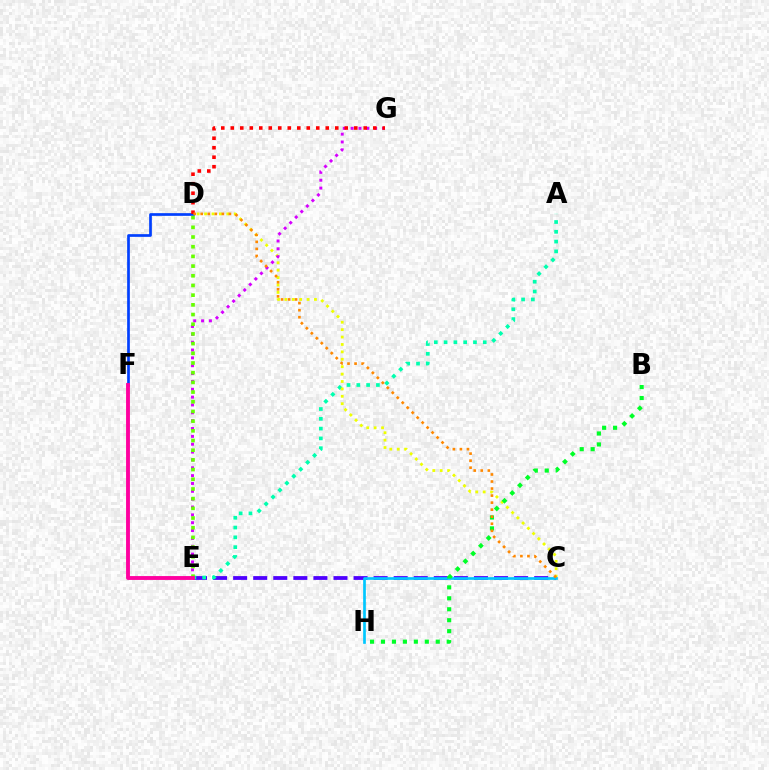{('C', 'E'): [{'color': '#4f00ff', 'line_style': 'dashed', 'thickness': 2.73}], ('A', 'E'): [{'color': '#00ffaf', 'line_style': 'dotted', 'thickness': 2.66}], ('C', 'D'): [{'color': '#eeff00', 'line_style': 'dotted', 'thickness': 2.01}, {'color': '#ff8800', 'line_style': 'dotted', 'thickness': 1.91}], ('C', 'H'): [{'color': '#00c7ff', 'line_style': 'solid', 'thickness': 1.94}], ('E', 'G'): [{'color': '#d600ff', 'line_style': 'dotted', 'thickness': 2.13}], ('D', 'F'): [{'color': '#003fff', 'line_style': 'solid', 'thickness': 1.94}], ('B', 'H'): [{'color': '#00ff27', 'line_style': 'dotted', 'thickness': 2.98}], ('D', 'G'): [{'color': '#ff0000', 'line_style': 'dotted', 'thickness': 2.58}], ('D', 'E'): [{'color': '#66ff00', 'line_style': 'dotted', 'thickness': 2.63}], ('E', 'F'): [{'color': '#ff00a0', 'line_style': 'solid', 'thickness': 2.79}]}